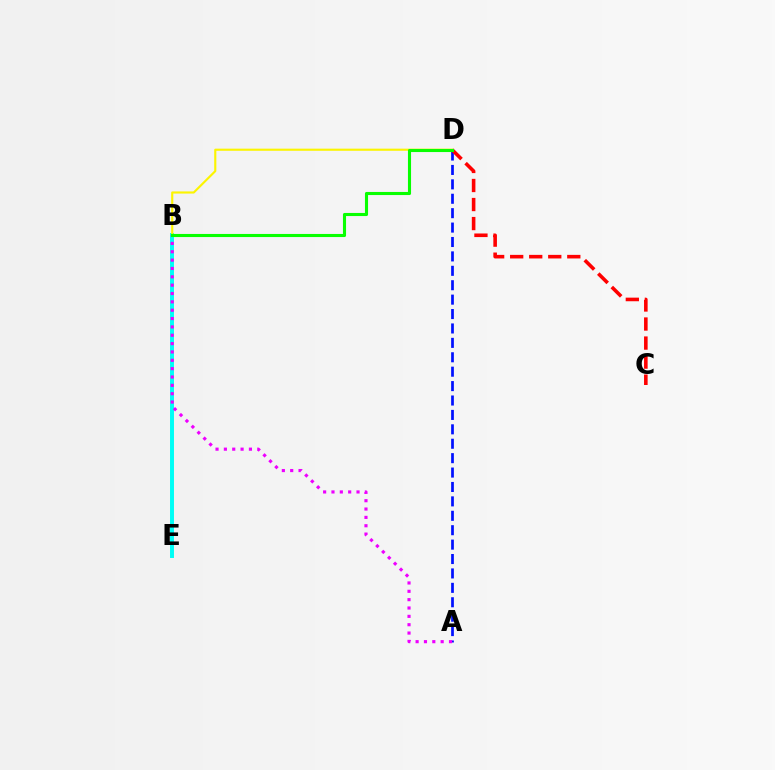{('B', 'E'): [{'color': '#00fff6', 'line_style': 'solid', 'thickness': 2.84}], ('A', 'D'): [{'color': '#0010ff', 'line_style': 'dashed', 'thickness': 1.96}], ('B', 'D'): [{'color': '#fcf500', 'line_style': 'solid', 'thickness': 1.54}, {'color': '#08ff00', 'line_style': 'solid', 'thickness': 2.23}], ('C', 'D'): [{'color': '#ff0000', 'line_style': 'dashed', 'thickness': 2.59}], ('A', 'B'): [{'color': '#ee00ff', 'line_style': 'dotted', 'thickness': 2.27}]}